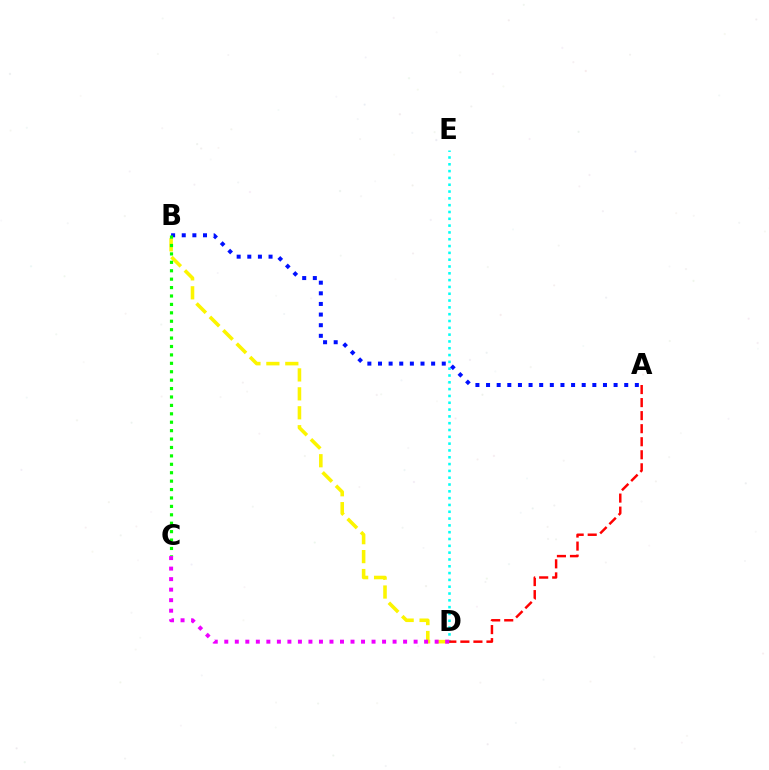{('D', 'E'): [{'color': '#00fff6', 'line_style': 'dotted', 'thickness': 1.85}], ('B', 'D'): [{'color': '#fcf500', 'line_style': 'dashed', 'thickness': 2.57}], ('A', 'B'): [{'color': '#0010ff', 'line_style': 'dotted', 'thickness': 2.89}], ('B', 'C'): [{'color': '#08ff00', 'line_style': 'dotted', 'thickness': 2.29}], ('A', 'D'): [{'color': '#ff0000', 'line_style': 'dashed', 'thickness': 1.77}], ('C', 'D'): [{'color': '#ee00ff', 'line_style': 'dotted', 'thickness': 2.86}]}